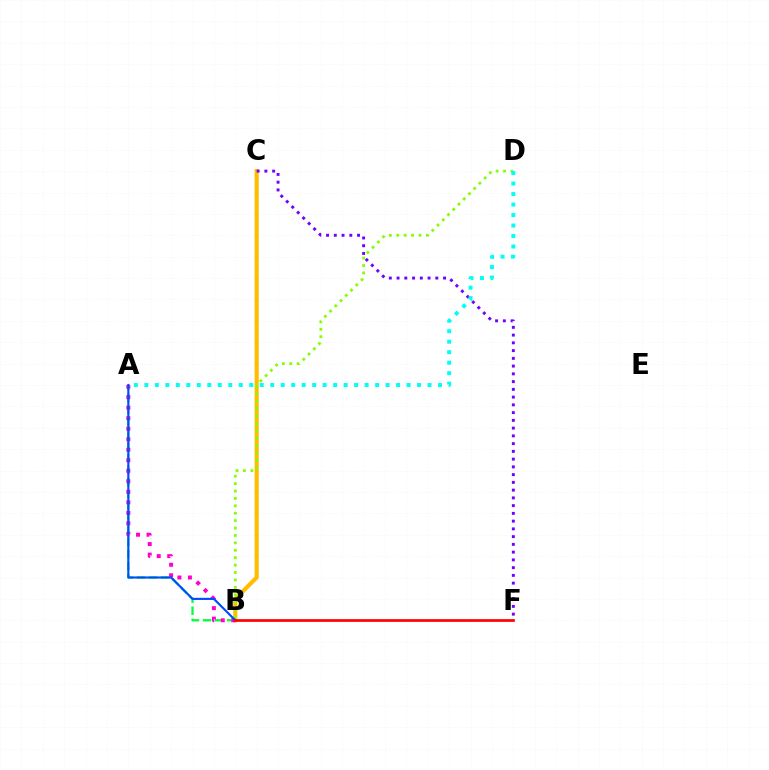{('B', 'C'): [{'color': '#ffbd00', 'line_style': 'solid', 'thickness': 2.96}], ('A', 'B'): [{'color': '#00ff39', 'line_style': 'dashed', 'thickness': 1.63}, {'color': '#ff00cf', 'line_style': 'dotted', 'thickness': 2.86}, {'color': '#004bff', 'line_style': 'solid', 'thickness': 1.54}], ('B', 'D'): [{'color': '#84ff00', 'line_style': 'dotted', 'thickness': 2.01}], ('C', 'F'): [{'color': '#7200ff', 'line_style': 'dotted', 'thickness': 2.11}], ('A', 'D'): [{'color': '#00fff6', 'line_style': 'dotted', 'thickness': 2.85}], ('B', 'F'): [{'color': '#ff0000', 'line_style': 'solid', 'thickness': 1.94}]}